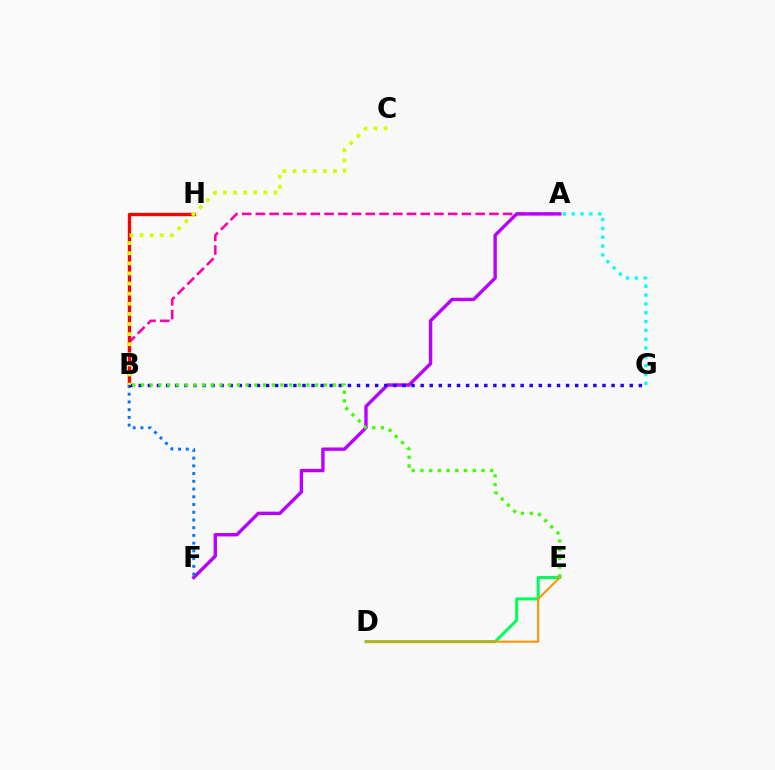{('A', 'B'): [{'color': '#ff00ac', 'line_style': 'dashed', 'thickness': 1.87}], ('A', 'F'): [{'color': '#b900ff', 'line_style': 'solid', 'thickness': 2.43}], ('A', 'G'): [{'color': '#00fff6', 'line_style': 'dotted', 'thickness': 2.4}], ('B', 'H'): [{'color': '#ff0000', 'line_style': 'solid', 'thickness': 2.39}], ('B', 'F'): [{'color': '#0074ff', 'line_style': 'dotted', 'thickness': 2.1}], ('B', 'G'): [{'color': '#2500ff', 'line_style': 'dotted', 'thickness': 2.47}], ('D', 'E'): [{'color': '#00ff5c', 'line_style': 'solid', 'thickness': 2.17}, {'color': '#ff9400', 'line_style': 'solid', 'thickness': 1.51}], ('B', 'E'): [{'color': '#3dff00', 'line_style': 'dotted', 'thickness': 2.37}], ('B', 'C'): [{'color': '#d1ff00', 'line_style': 'dotted', 'thickness': 2.75}]}